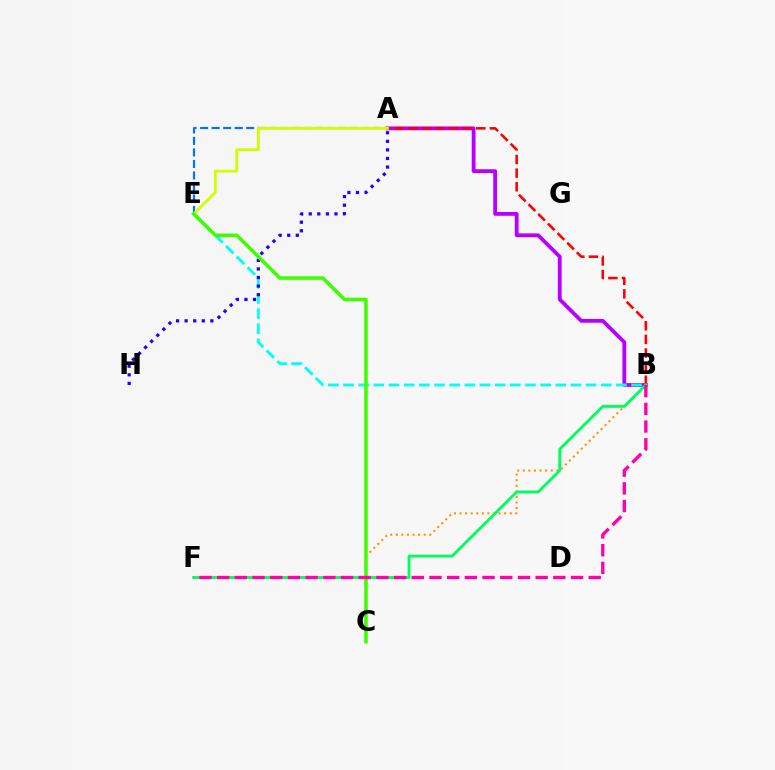{('A', 'E'): [{'color': '#0074ff', 'line_style': 'dashed', 'thickness': 1.56}, {'color': '#d1ff00', 'line_style': 'solid', 'thickness': 2.02}], ('A', 'B'): [{'color': '#b900ff', 'line_style': 'solid', 'thickness': 2.74}, {'color': '#ff0000', 'line_style': 'dashed', 'thickness': 1.85}], ('B', 'C'): [{'color': '#ff9400', 'line_style': 'dotted', 'thickness': 1.52}], ('B', 'F'): [{'color': '#00ff5c', 'line_style': 'solid', 'thickness': 2.06}, {'color': '#ff00ac', 'line_style': 'dashed', 'thickness': 2.4}], ('B', 'E'): [{'color': '#00fff6', 'line_style': 'dashed', 'thickness': 2.06}], ('A', 'H'): [{'color': '#2500ff', 'line_style': 'dotted', 'thickness': 2.33}], ('C', 'E'): [{'color': '#3dff00', 'line_style': 'solid', 'thickness': 2.54}]}